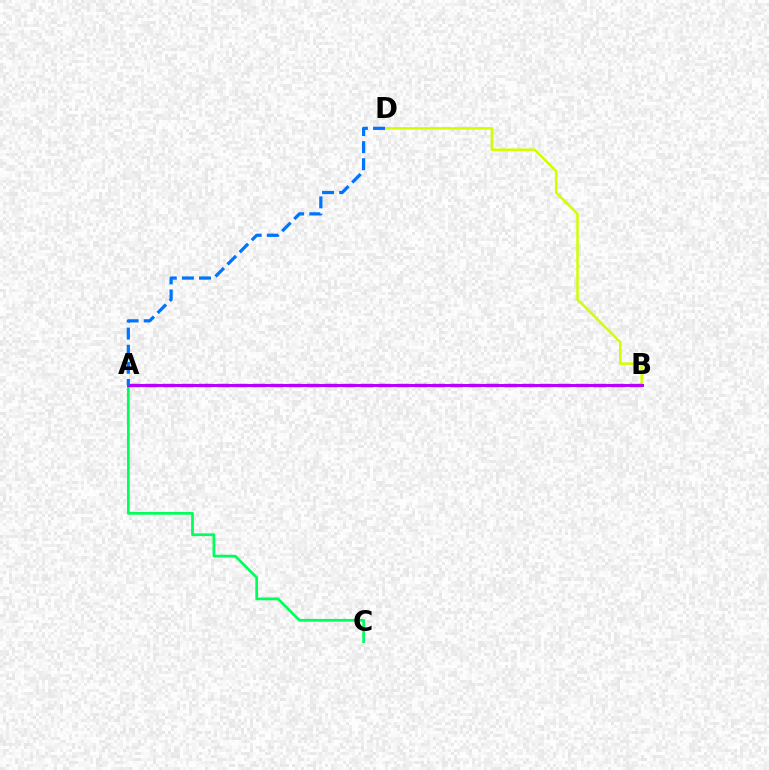{('A', 'C'): [{'color': '#00ff5c', 'line_style': 'solid', 'thickness': 1.97}], ('B', 'D'): [{'color': '#d1ff00', 'line_style': 'solid', 'thickness': 1.81}], ('A', 'B'): [{'color': '#ff0000', 'line_style': 'dashed', 'thickness': 2.44}, {'color': '#b900ff', 'line_style': 'solid', 'thickness': 2.14}], ('A', 'D'): [{'color': '#0074ff', 'line_style': 'dashed', 'thickness': 2.32}]}